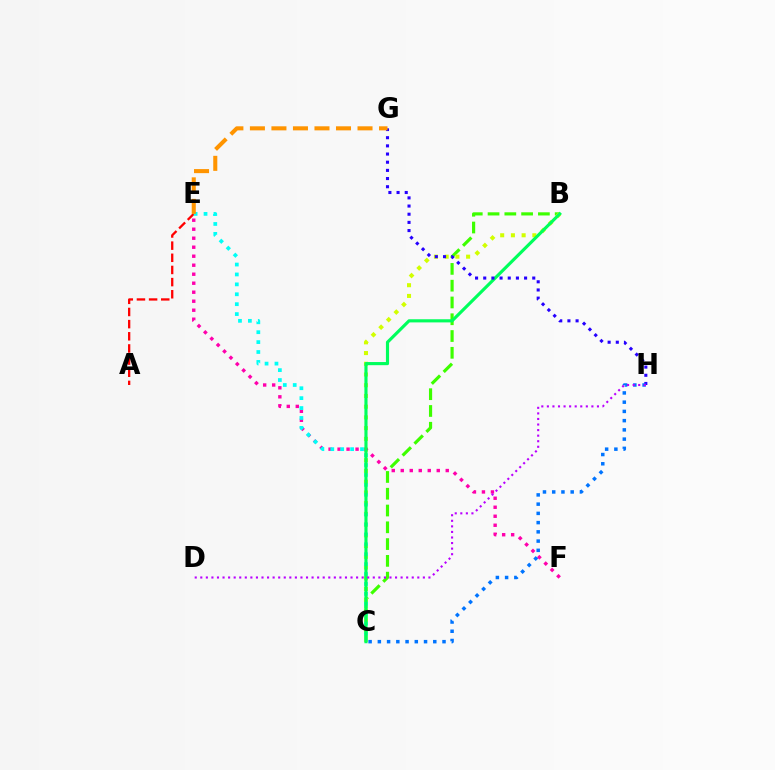{('A', 'E'): [{'color': '#ff0000', 'line_style': 'dashed', 'thickness': 1.65}], ('B', 'C'): [{'color': '#3dff00', 'line_style': 'dashed', 'thickness': 2.28}, {'color': '#d1ff00', 'line_style': 'dotted', 'thickness': 2.91}, {'color': '#00ff5c', 'line_style': 'solid', 'thickness': 2.26}], ('E', 'F'): [{'color': '#ff00ac', 'line_style': 'dotted', 'thickness': 2.45}], ('C', 'E'): [{'color': '#00fff6', 'line_style': 'dotted', 'thickness': 2.69}], ('G', 'H'): [{'color': '#2500ff', 'line_style': 'dotted', 'thickness': 2.22}], ('E', 'G'): [{'color': '#ff9400', 'line_style': 'dashed', 'thickness': 2.92}], ('C', 'H'): [{'color': '#0074ff', 'line_style': 'dotted', 'thickness': 2.51}], ('D', 'H'): [{'color': '#b900ff', 'line_style': 'dotted', 'thickness': 1.51}]}